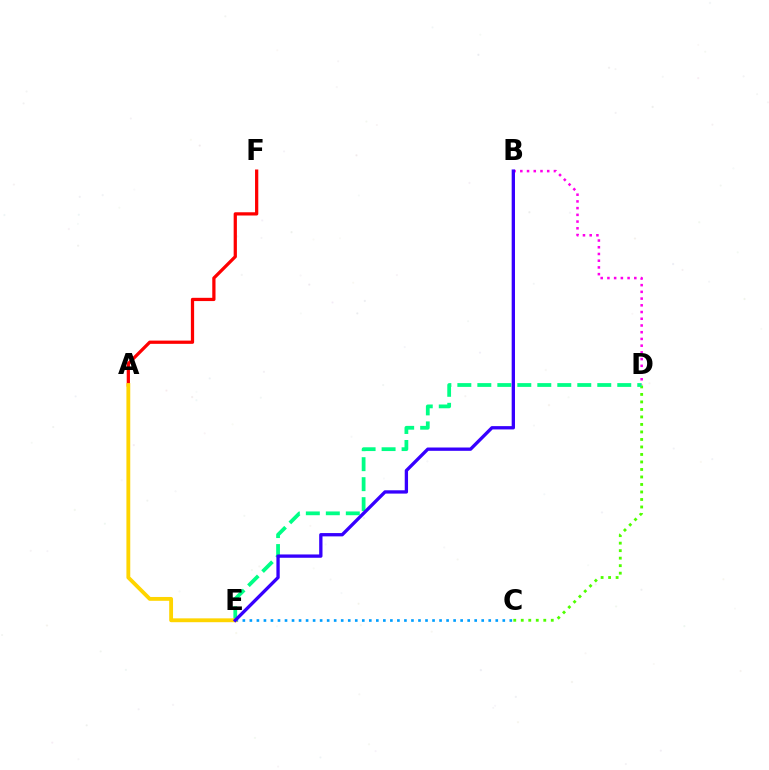{('C', 'D'): [{'color': '#4fff00', 'line_style': 'dotted', 'thickness': 2.04}], ('A', 'F'): [{'color': '#ff0000', 'line_style': 'solid', 'thickness': 2.34}], ('D', 'E'): [{'color': '#00ff86', 'line_style': 'dashed', 'thickness': 2.72}], ('C', 'E'): [{'color': '#009eff', 'line_style': 'dotted', 'thickness': 1.91}], ('B', 'D'): [{'color': '#ff00ed', 'line_style': 'dotted', 'thickness': 1.83}], ('A', 'E'): [{'color': '#ffd500', 'line_style': 'solid', 'thickness': 2.77}], ('B', 'E'): [{'color': '#3700ff', 'line_style': 'solid', 'thickness': 2.39}]}